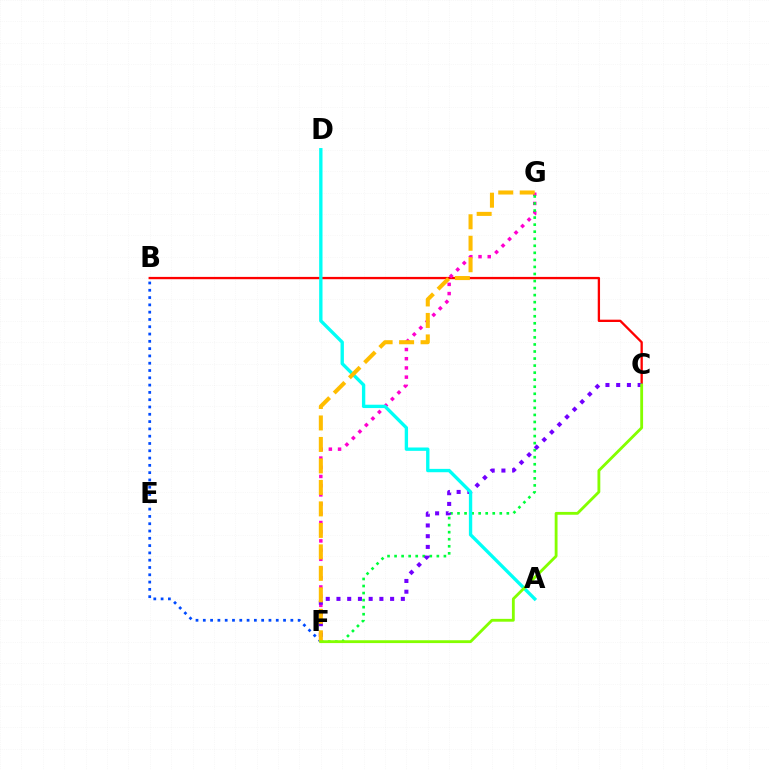{('B', 'C'): [{'color': '#ff0000', 'line_style': 'solid', 'thickness': 1.67}], ('B', 'F'): [{'color': '#004bff', 'line_style': 'dotted', 'thickness': 1.98}], ('F', 'G'): [{'color': '#ff00cf', 'line_style': 'dotted', 'thickness': 2.5}, {'color': '#00ff39', 'line_style': 'dotted', 'thickness': 1.91}, {'color': '#ffbd00', 'line_style': 'dashed', 'thickness': 2.92}], ('C', 'F'): [{'color': '#7200ff', 'line_style': 'dotted', 'thickness': 2.92}, {'color': '#84ff00', 'line_style': 'solid', 'thickness': 2.04}], ('A', 'D'): [{'color': '#00fff6', 'line_style': 'solid', 'thickness': 2.41}]}